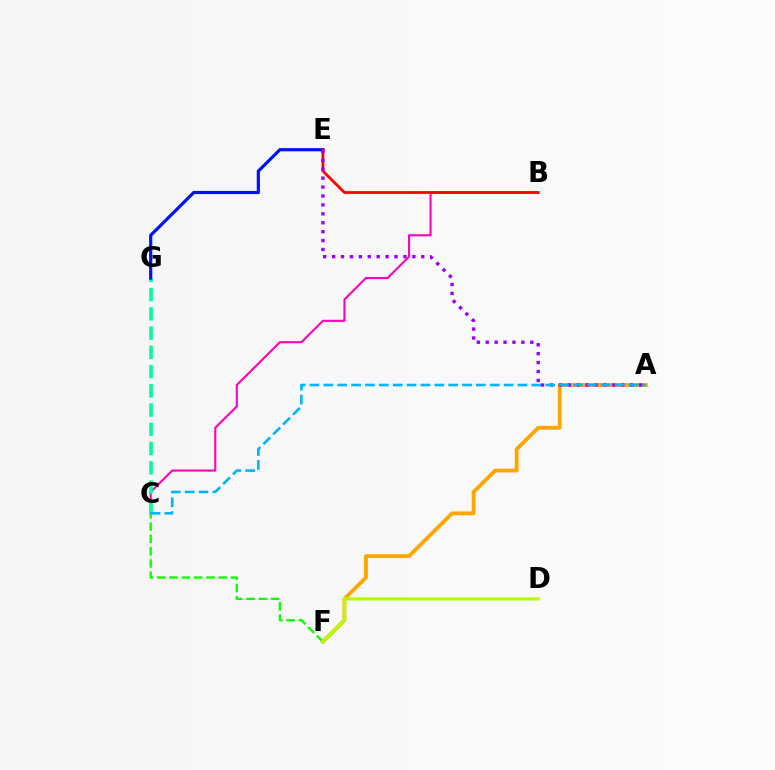{('B', 'C'): [{'color': '#ff00bd', 'line_style': 'solid', 'thickness': 1.51}], ('C', 'G'): [{'color': '#00ff9d', 'line_style': 'dashed', 'thickness': 2.61}], ('C', 'F'): [{'color': '#08ff00', 'line_style': 'dashed', 'thickness': 1.67}], ('E', 'G'): [{'color': '#0010ff', 'line_style': 'solid', 'thickness': 2.29}], ('A', 'F'): [{'color': '#ffa500', 'line_style': 'solid', 'thickness': 2.75}], ('B', 'E'): [{'color': '#ff0000', 'line_style': 'solid', 'thickness': 1.99}], ('A', 'E'): [{'color': '#9b00ff', 'line_style': 'dotted', 'thickness': 2.42}], ('A', 'C'): [{'color': '#00b5ff', 'line_style': 'dashed', 'thickness': 1.88}], ('D', 'F'): [{'color': '#b3ff00', 'line_style': 'solid', 'thickness': 2.33}]}